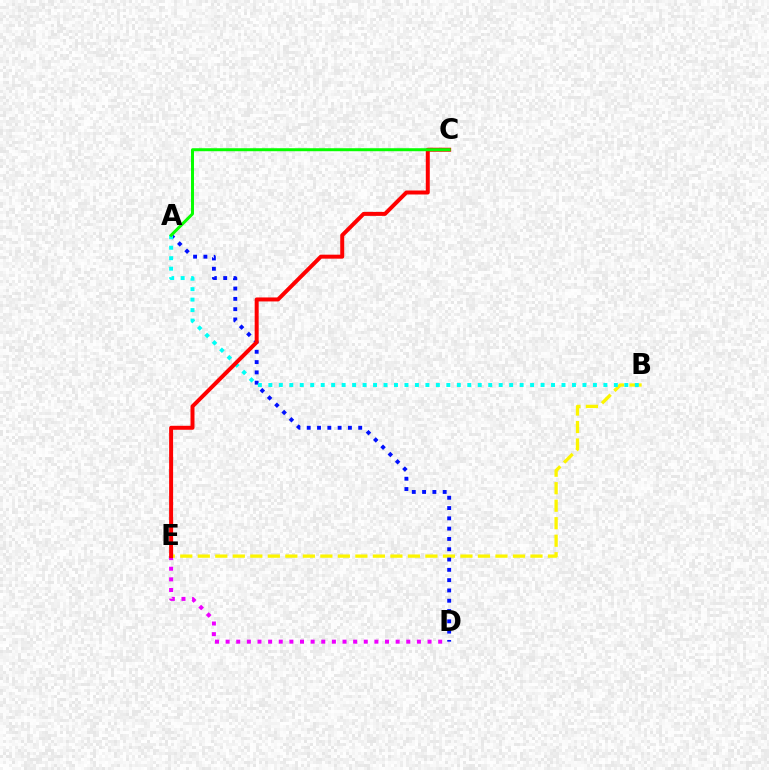{('D', 'E'): [{'color': '#ee00ff', 'line_style': 'dotted', 'thickness': 2.89}], ('B', 'E'): [{'color': '#fcf500', 'line_style': 'dashed', 'thickness': 2.38}], ('A', 'D'): [{'color': '#0010ff', 'line_style': 'dotted', 'thickness': 2.8}], ('A', 'B'): [{'color': '#00fff6', 'line_style': 'dotted', 'thickness': 2.84}], ('C', 'E'): [{'color': '#ff0000', 'line_style': 'solid', 'thickness': 2.87}], ('A', 'C'): [{'color': '#08ff00', 'line_style': 'solid', 'thickness': 2.16}]}